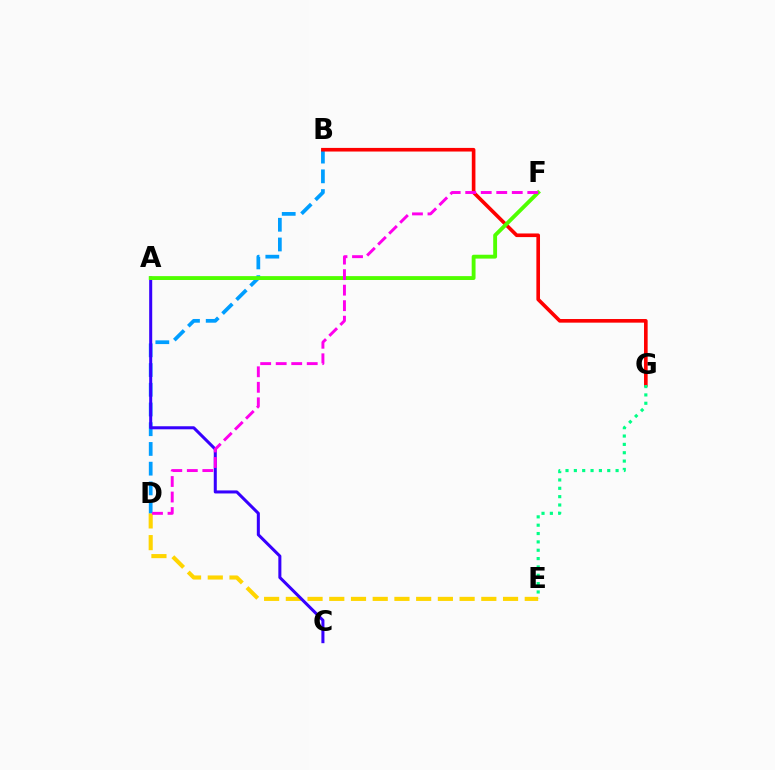{('D', 'E'): [{'color': '#ffd500', 'line_style': 'dashed', 'thickness': 2.95}], ('B', 'D'): [{'color': '#009eff', 'line_style': 'dashed', 'thickness': 2.68}], ('B', 'G'): [{'color': '#ff0000', 'line_style': 'solid', 'thickness': 2.61}], ('A', 'C'): [{'color': '#3700ff', 'line_style': 'solid', 'thickness': 2.19}], ('A', 'F'): [{'color': '#4fff00', 'line_style': 'solid', 'thickness': 2.78}], ('E', 'G'): [{'color': '#00ff86', 'line_style': 'dotted', 'thickness': 2.27}], ('D', 'F'): [{'color': '#ff00ed', 'line_style': 'dashed', 'thickness': 2.11}]}